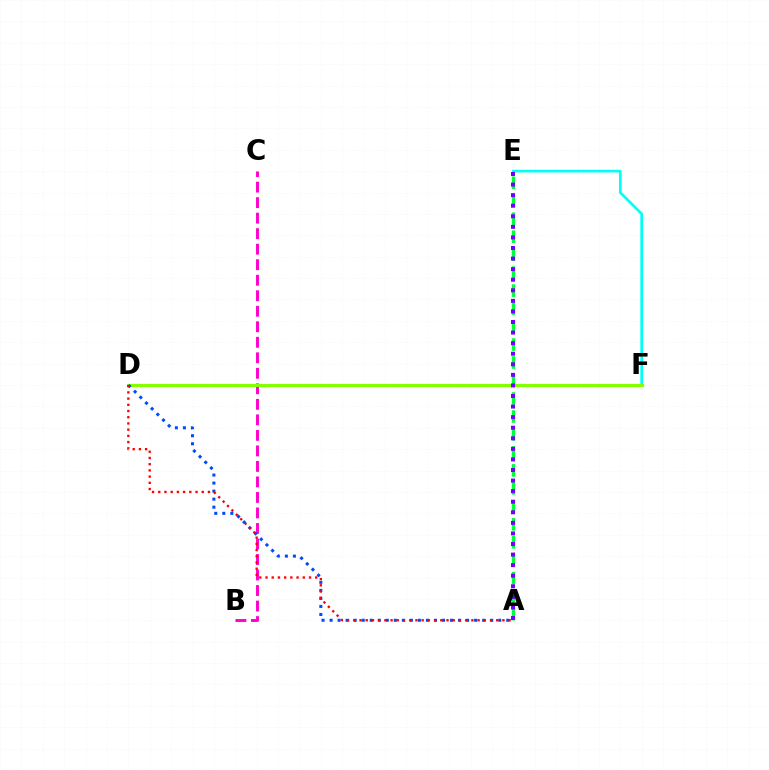{('D', 'F'): [{'color': '#ffbd00', 'line_style': 'dotted', 'thickness': 1.85}, {'color': '#84ff00', 'line_style': 'solid', 'thickness': 2.26}], ('E', 'F'): [{'color': '#00fff6', 'line_style': 'solid', 'thickness': 1.91}], ('B', 'C'): [{'color': '#ff00cf', 'line_style': 'dashed', 'thickness': 2.11}], ('A', 'E'): [{'color': '#00ff39', 'line_style': 'dashed', 'thickness': 2.44}, {'color': '#7200ff', 'line_style': 'dotted', 'thickness': 2.87}], ('A', 'D'): [{'color': '#004bff', 'line_style': 'dotted', 'thickness': 2.18}, {'color': '#ff0000', 'line_style': 'dotted', 'thickness': 1.69}]}